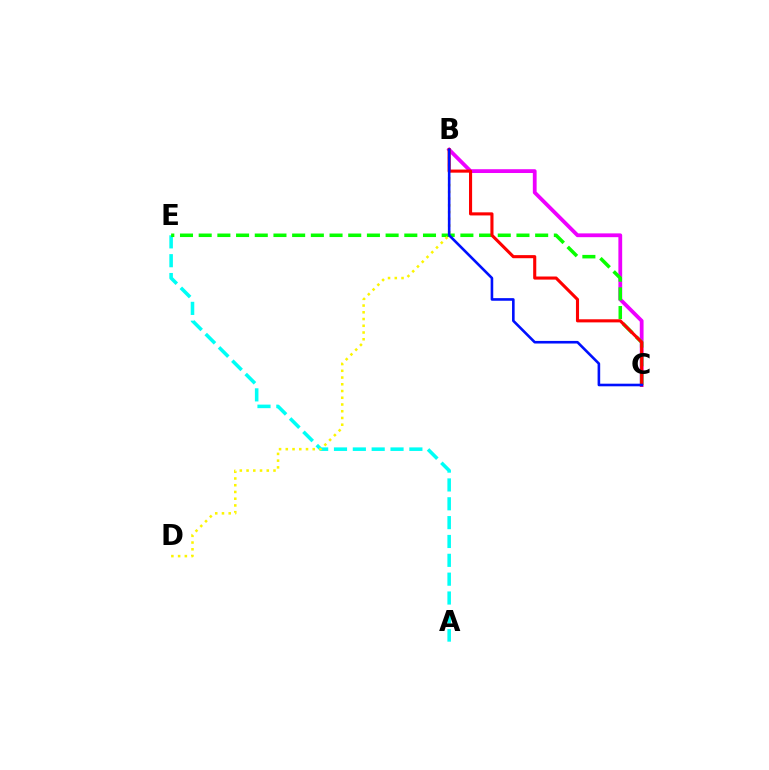{('B', 'C'): [{'color': '#ee00ff', 'line_style': 'solid', 'thickness': 2.73}, {'color': '#ff0000', 'line_style': 'solid', 'thickness': 2.23}, {'color': '#0010ff', 'line_style': 'solid', 'thickness': 1.87}], ('A', 'E'): [{'color': '#00fff6', 'line_style': 'dashed', 'thickness': 2.56}], ('C', 'E'): [{'color': '#08ff00', 'line_style': 'dashed', 'thickness': 2.54}], ('B', 'D'): [{'color': '#fcf500', 'line_style': 'dotted', 'thickness': 1.83}]}